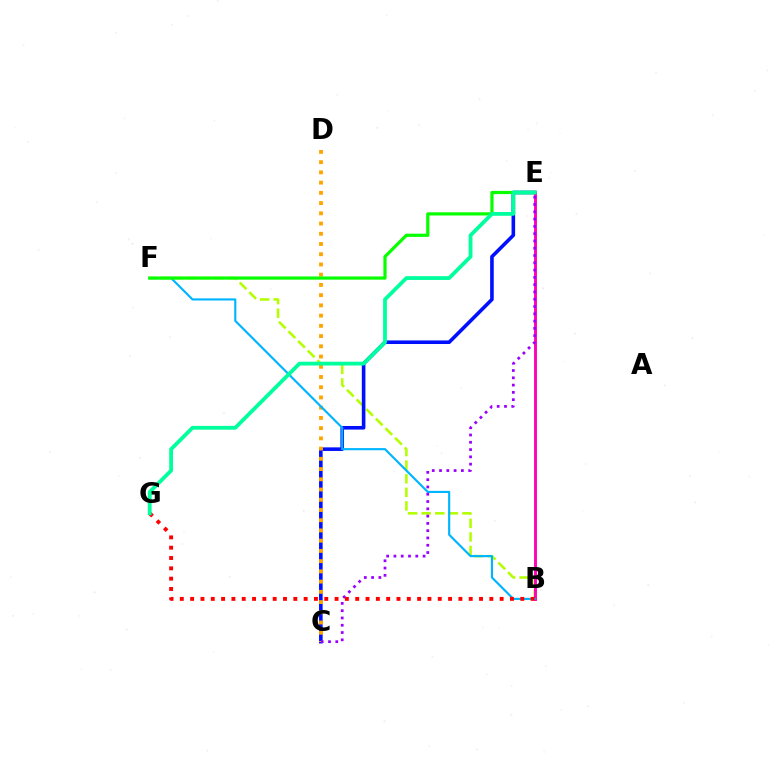{('B', 'F'): [{'color': '#b3ff00', 'line_style': 'dashed', 'thickness': 1.85}, {'color': '#00b5ff', 'line_style': 'solid', 'thickness': 1.54}], ('C', 'E'): [{'color': '#0010ff', 'line_style': 'solid', 'thickness': 2.59}, {'color': '#9b00ff', 'line_style': 'dotted', 'thickness': 1.98}], ('C', 'D'): [{'color': '#ffa500', 'line_style': 'dotted', 'thickness': 2.78}], ('B', 'E'): [{'color': '#ff00bd', 'line_style': 'solid', 'thickness': 2.1}], ('B', 'G'): [{'color': '#ff0000', 'line_style': 'dotted', 'thickness': 2.8}], ('E', 'F'): [{'color': '#08ff00', 'line_style': 'solid', 'thickness': 2.31}], ('E', 'G'): [{'color': '#00ff9d', 'line_style': 'solid', 'thickness': 2.73}]}